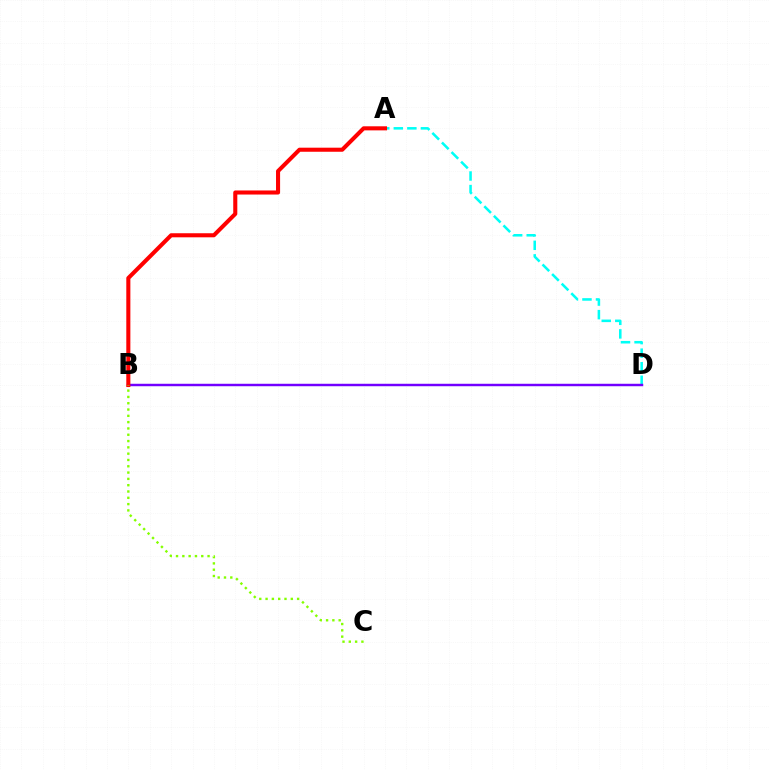{('A', 'D'): [{'color': '#00fff6', 'line_style': 'dashed', 'thickness': 1.84}], ('B', 'D'): [{'color': '#7200ff', 'line_style': 'solid', 'thickness': 1.77}], ('A', 'B'): [{'color': '#ff0000', 'line_style': 'solid', 'thickness': 2.93}], ('B', 'C'): [{'color': '#84ff00', 'line_style': 'dotted', 'thickness': 1.71}]}